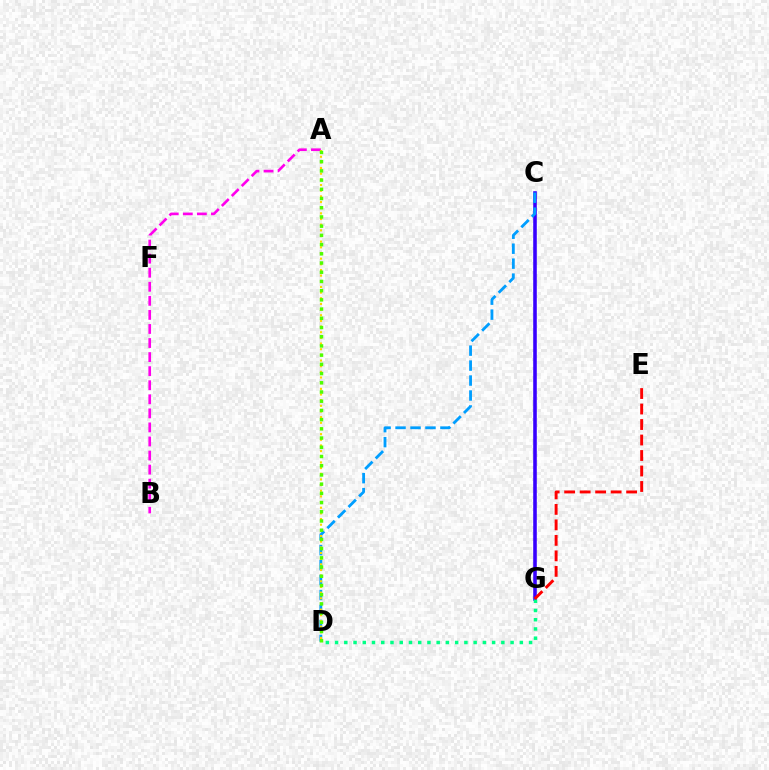{('C', 'G'): [{'color': '#3700ff', 'line_style': 'solid', 'thickness': 2.57}], ('C', 'D'): [{'color': '#009eff', 'line_style': 'dashed', 'thickness': 2.03}], ('A', 'B'): [{'color': '#ff00ed', 'line_style': 'dashed', 'thickness': 1.91}], ('A', 'D'): [{'color': '#ffd500', 'line_style': 'dotted', 'thickness': 1.54}, {'color': '#4fff00', 'line_style': 'dotted', 'thickness': 2.5}], ('D', 'G'): [{'color': '#00ff86', 'line_style': 'dotted', 'thickness': 2.51}], ('E', 'G'): [{'color': '#ff0000', 'line_style': 'dashed', 'thickness': 2.1}]}